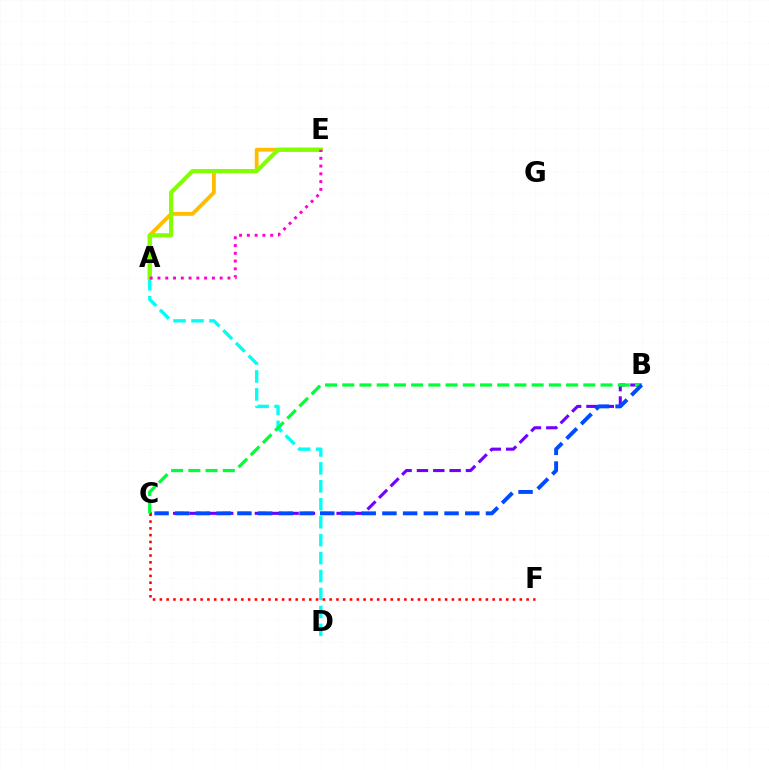{('B', 'C'): [{'color': '#7200ff', 'line_style': 'dashed', 'thickness': 2.22}, {'color': '#00ff39', 'line_style': 'dashed', 'thickness': 2.34}, {'color': '#004bff', 'line_style': 'dashed', 'thickness': 2.81}], ('A', 'D'): [{'color': '#00fff6', 'line_style': 'dashed', 'thickness': 2.44}], ('C', 'F'): [{'color': '#ff0000', 'line_style': 'dotted', 'thickness': 1.85}], ('A', 'E'): [{'color': '#ffbd00', 'line_style': 'solid', 'thickness': 2.76}, {'color': '#84ff00', 'line_style': 'solid', 'thickness': 2.98}, {'color': '#ff00cf', 'line_style': 'dotted', 'thickness': 2.11}]}